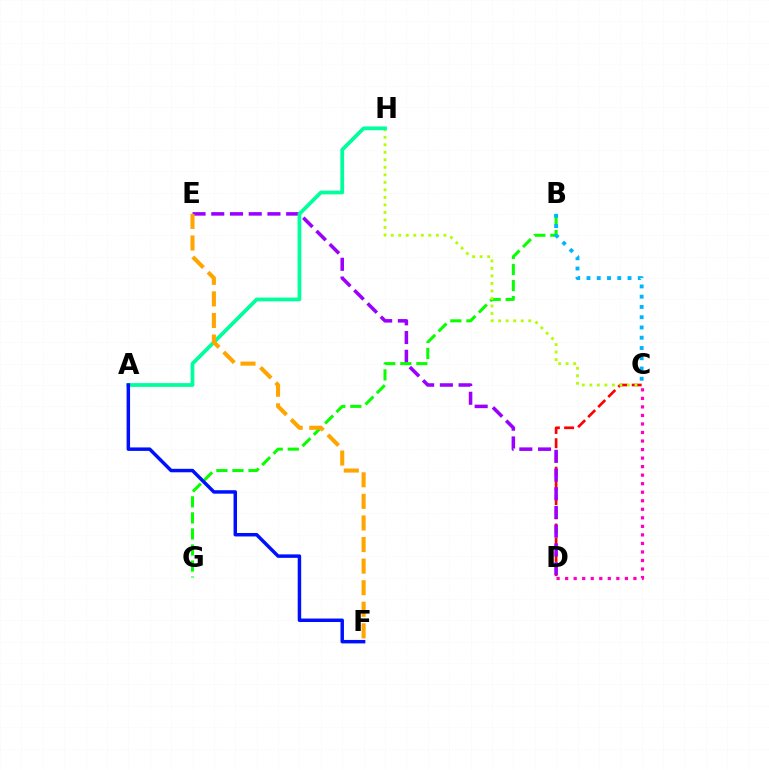{('C', 'D'): [{'color': '#ff0000', 'line_style': 'dashed', 'thickness': 1.93}, {'color': '#ff00bd', 'line_style': 'dotted', 'thickness': 2.32}], ('D', 'E'): [{'color': '#9b00ff', 'line_style': 'dashed', 'thickness': 2.54}], ('B', 'G'): [{'color': '#08ff00', 'line_style': 'dashed', 'thickness': 2.18}], ('C', 'H'): [{'color': '#b3ff00', 'line_style': 'dotted', 'thickness': 2.04}], ('B', 'C'): [{'color': '#00b5ff', 'line_style': 'dotted', 'thickness': 2.79}], ('A', 'H'): [{'color': '#00ff9d', 'line_style': 'solid', 'thickness': 2.71}], ('A', 'F'): [{'color': '#0010ff', 'line_style': 'solid', 'thickness': 2.5}], ('E', 'F'): [{'color': '#ffa500', 'line_style': 'dashed', 'thickness': 2.93}]}